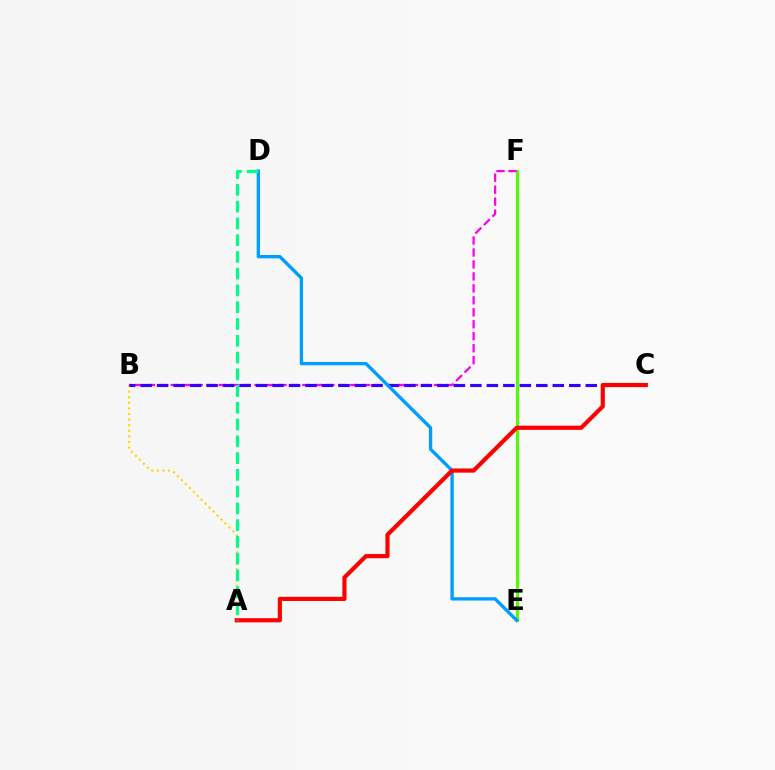{('E', 'F'): [{'color': '#4fff00', 'line_style': 'solid', 'thickness': 2.25}], ('A', 'B'): [{'color': '#ffd500', 'line_style': 'dotted', 'thickness': 1.52}], ('B', 'F'): [{'color': '#ff00ed', 'line_style': 'dashed', 'thickness': 1.63}], ('B', 'C'): [{'color': '#3700ff', 'line_style': 'dashed', 'thickness': 2.24}], ('D', 'E'): [{'color': '#009eff', 'line_style': 'solid', 'thickness': 2.41}], ('A', 'C'): [{'color': '#ff0000', 'line_style': 'solid', 'thickness': 3.0}], ('A', 'D'): [{'color': '#00ff86', 'line_style': 'dashed', 'thickness': 2.28}]}